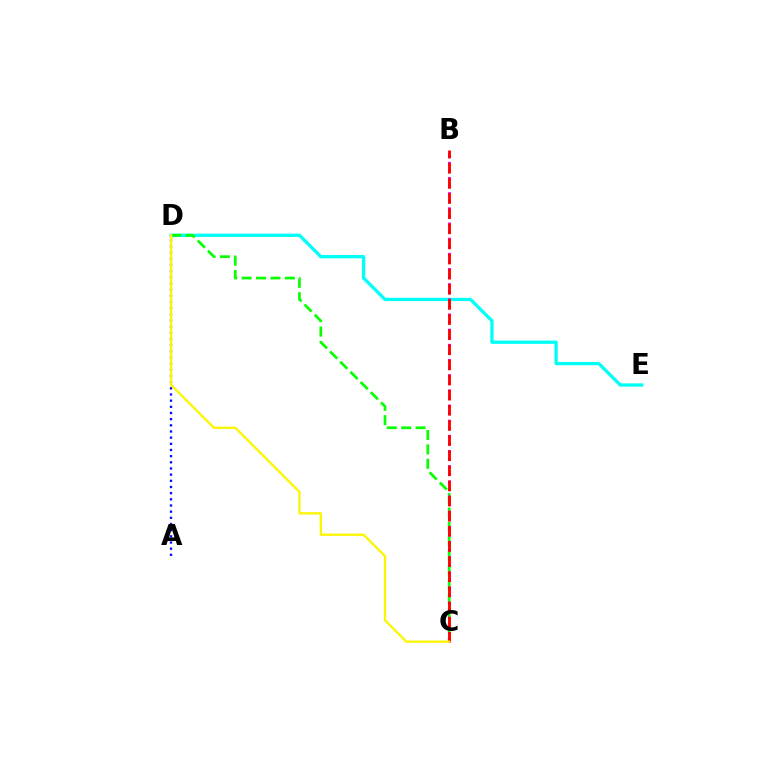{('D', 'E'): [{'color': '#00fff6', 'line_style': 'solid', 'thickness': 2.37}], ('C', 'D'): [{'color': '#08ff00', 'line_style': 'dashed', 'thickness': 1.96}, {'color': '#fcf500', 'line_style': 'solid', 'thickness': 1.66}], ('B', 'C'): [{'color': '#ee00ff', 'line_style': 'dotted', 'thickness': 2.06}, {'color': '#ff0000', 'line_style': 'dashed', 'thickness': 2.05}], ('A', 'D'): [{'color': '#0010ff', 'line_style': 'dotted', 'thickness': 1.68}]}